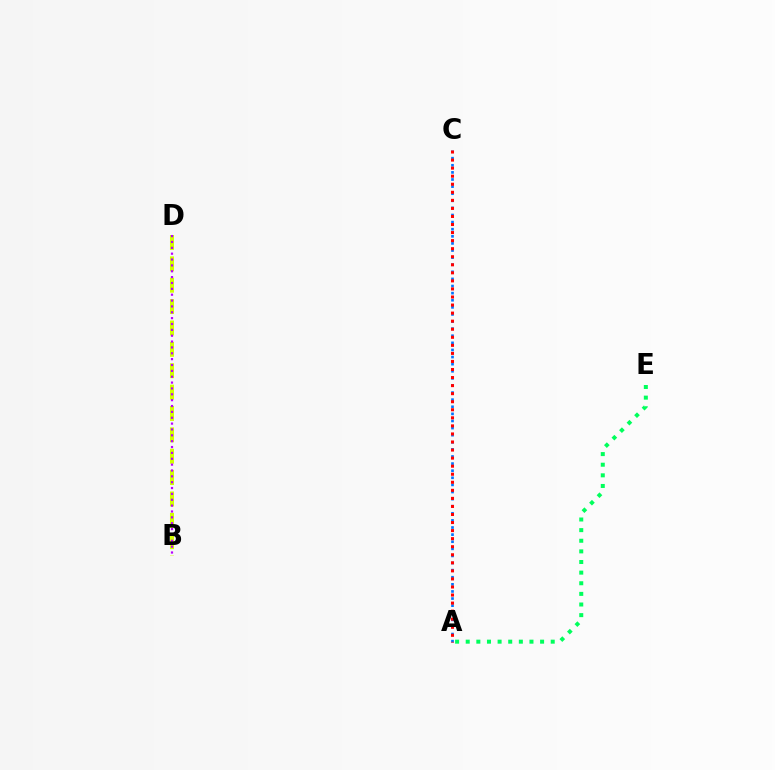{('B', 'D'): [{'color': '#d1ff00', 'line_style': 'dashed', 'thickness': 2.9}, {'color': '#b900ff', 'line_style': 'dotted', 'thickness': 1.59}], ('A', 'E'): [{'color': '#00ff5c', 'line_style': 'dotted', 'thickness': 2.89}], ('A', 'C'): [{'color': '#0074ff', 'line_style': 'dotted', 'thickness': 1.93}, {'color': '#ff0000', 'line_style': 'dotted', 'thickness': 2.19}]}